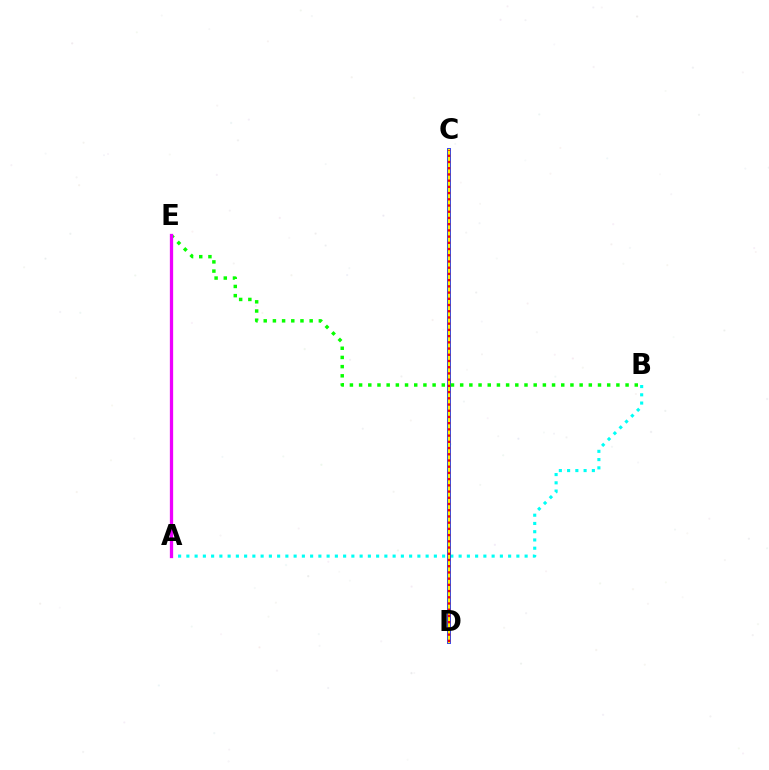{('A', 'B'): [{'color': '#00fff6', 'line_style': 'dotted', 'thickness': 2.24}], ('C', 'D'): [{'color': '#0010ff', 'line_style': 'solid', 'thickness': 2.71}, {'color': '#fcf500', 'line_style': 'solid', 'thickness': 1.68}, {'color': '#ff0000', 'line_style': 'dotted', 'thickness': 1.69}], ('B', 'E'): [{'color': '#08ff00', 'line_style': 'dotted', 'thickness': 2.5}], ('A', 'E'): [{'color': '#ee00ff', 'line_style': 'solid', 'thickness': 2.36}]}